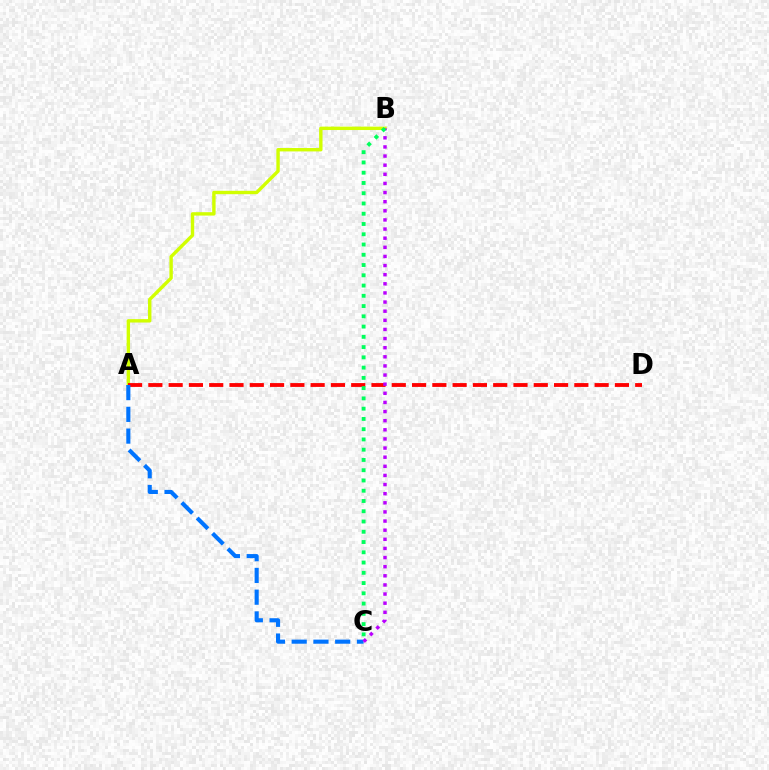{('A', 'B'): [{'color': '#d1ff00', 'line_style': 'solid', 'thickness': 2.45}], ('A', 'D'): [{'color': '#ff0000', 'line_style': 'dashed', 'thickness': 2.76}], ('A', 'C'): [{'color': '#0074ff', 'line_style': 'dashed', 'thickness': 2.96}], ('B', 'C'): [{'color': '#b900ff', 'line_style': 'dotted', 'thickness': 2.48}, {'color': '#00ff5c', 'line_style': 'dotted', 'thickness': 2.79}]}